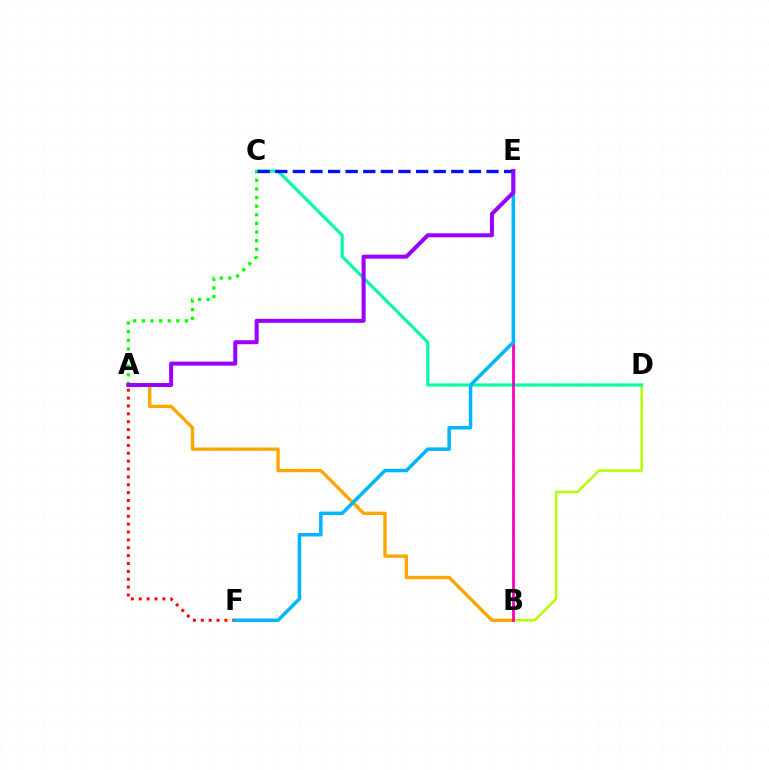{('B', 'D'): [{'color': '#b3ff00', 'line_style': 'solid', 'thickness': 1.8}], ('C', 'D'): [{'color': '#00ff9d', 'line_style': 'solid', 'thickness': 2.27}], ('A', 'B'): [{'color': '#ffa500', 'line_style': 'solid', 'thickness': 2.41}], ('A', 'C'): [{'color': '#08ff00', 'line_style': 'dotted', 'thickness': 2.34}], ('B', 'E'): [{'color': '#ff00bd', 'line_style': 'solid', 'thickness': 2.01}], ('A', 'F'): [{'color': '#ff0000', 'line_style': 'dotted', 'thickness': 2.14}], ('E', 'F'): [{'color': '#00b5ff', 'line_style': 'solid', 'thickness': 2.53}], ('C', 'E'): [{'color': '#0010ff', 'line_style': 'dashed', 'thickness': 2.39}], ('A', 'E'): [{'color': '#9b00ff', 'line_style': 'solid', 'thickness': 2.89}]}